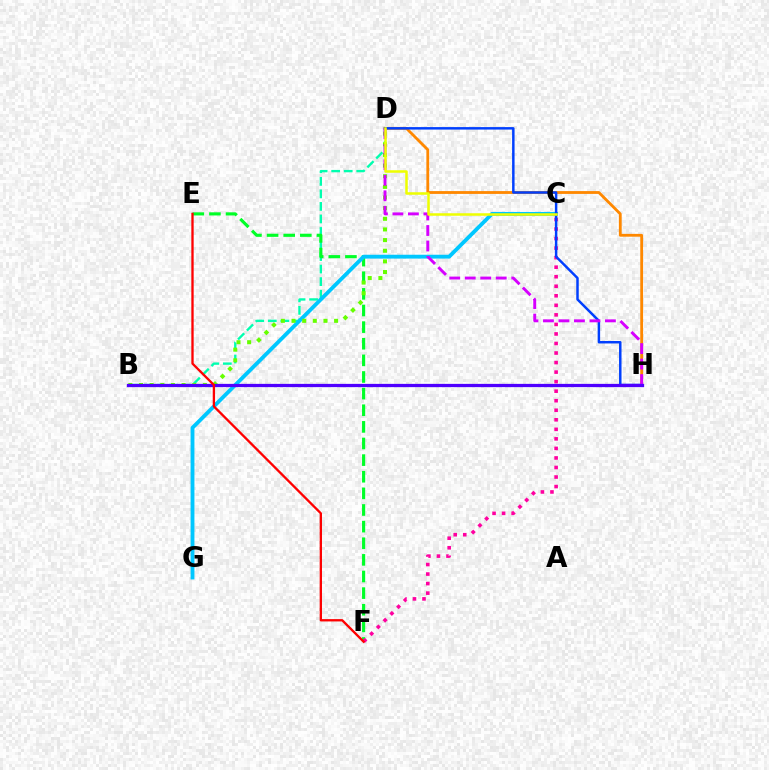{('B', 'D'): [{'color': '#00ffaf', 'line_style': 'dashed', 'thickness': 1.7}, {'color': '#66ff00', 'line_style': 'dotted', 'thickness': 2.89}], ('D', 'H'): [{'color': '#ff8800', 'line_style': 'solid', 'thickness': 2.03}, {'color': '#003fff', 'line_style': 'solid', 'thickness': 1.78}, {'color': '#d600ff', 'line_style': 'dashed', 'thickness': 2.1}], ('E', 'F'): [{'color': '#00ff27', 'line_style': 'dashed', 'thickness': 2.26}, {'color': '#ff0000', 'line_style': 'solid', 'thickness': 1.67}], ('C', 'F'): [{'color': '#ff00a0', 'line_style': 'dotted', 'thickness': 2.59}], ('C', 'G'): [{'color': '#00c7ff', 'line_style': 'solid', 'thickness': 2.77}], ('C', 'D'): [{'color': '#eeff00', 'line_style': 'solid', 'thickness': 1.81}], ('B', 'H'): [{'color': '#4f00ff', 'line_style': 'solid', 'thickness': 2.34}]}